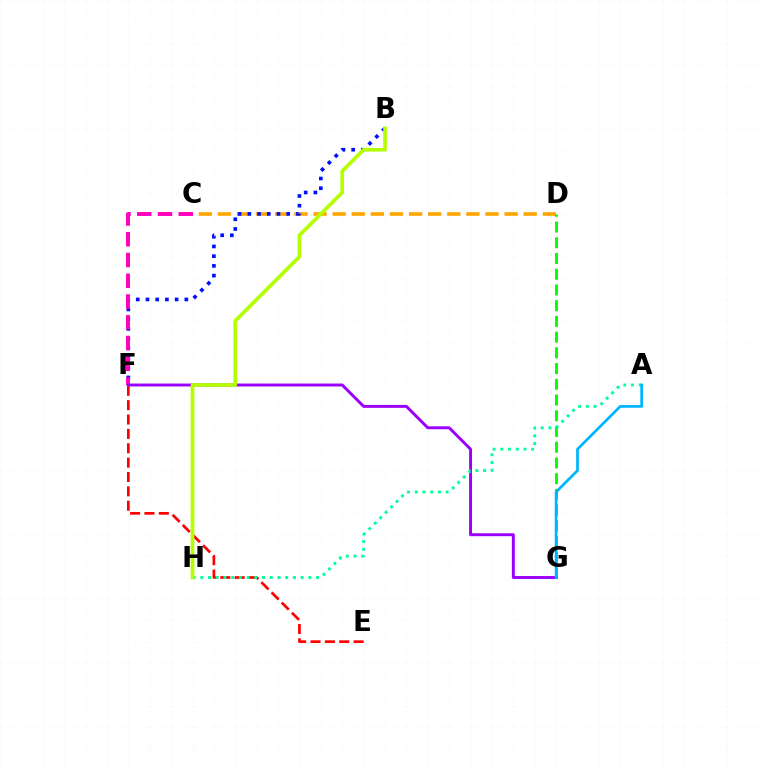{('C', 'D'): [{'color': '#ffa500', 'line_style': 'dashed', 'thickness': 2.6}], ('E', 'F'): [{'color': '#ff0000', 'line_style': 'dashed', 'thickness': 1.95}], ('B', 'F'): [{'color': '#0010ff', 'line_style': 'dotted', 'thickness': 2.64}], ('C', 'F'): [{'color': '#ff00bd', 'line_style': 'dashed', 'thickness': 2.82}], ('D', 'G'): [{'color': '#08ff00', 'line_style': 'dashed', 'thickness': 2.14}], ('F', 'G'): [{'color': '#9b00ff', 'line_style': 'solid', 'thickness': 2.11}], ('A', 'H'): [{'color': '#00ff9d', 'line_style': 'dotted', 'thickness': 2.1}], ('A', 'G'): [{'color': '#00b5ff', 'line_style': 'solid', 'thickness': 1.96}], ('B', 'H'): [{'color': '#b3ff00', 'line_style': 'solid', 'thickness': 2.64}]}